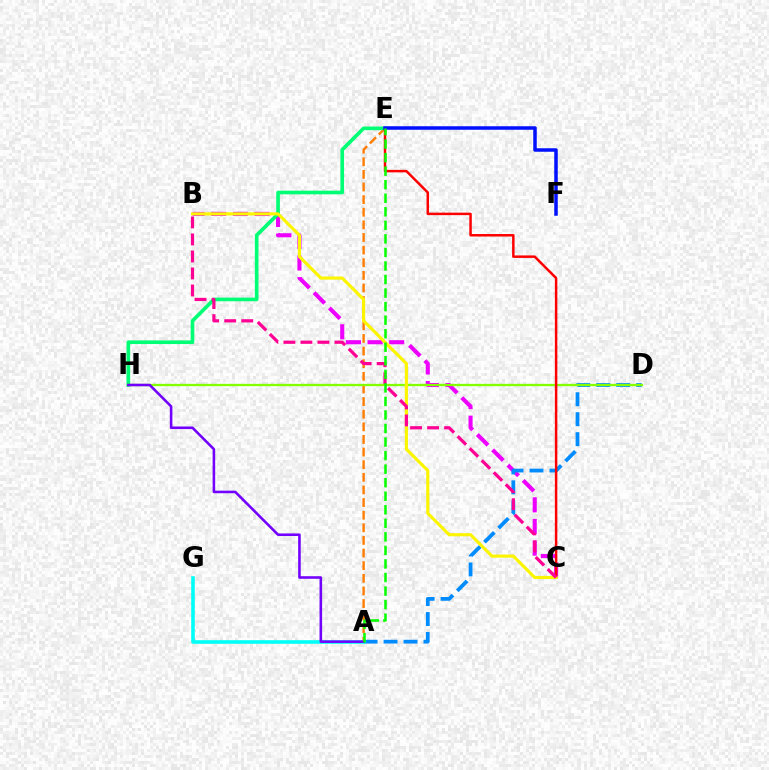{('B', 'C'): [{'color': '#ee00ff', 'line_style': 'dashed', 'thickness': 2.94}, {'color': '#fcf500', 'line_style': 'solid', 'thickness': 2.25}, {'color': '#ff0094', 'line_style': 'dashed', 'thickness': 2.31}], ('A', 'D'): [{'color': '#008cff', 'line_style': 'dashed', 'thickness': 2.71}], ('A', 'G'): [{'color': '#00fff6', 'line_style': 'solid', 'thickness': 2.61}], ('A', 'E'): [{'color': '#ff7c00', 'line_style': 'dashed', 'thickness': 1.71}, {'color': '#08ff00', 'line_style': 'dashed', 'thickness': 1.84}], ('E', 'H'): [{'color': '#00ff74', 'line_style': 'solid', 'thickness': 2.63}], ('D', 'H'): [{'color': '#84ff00', 'line_style': 'solid', 'thickness': 1.65}], ('C', 'E'): [{'color': '#ff0000', 'line_style': 'solid', 'thickness': 1.79}], ('A', 'H'): [{'color': '#7200ff', 'line_style': 'solid', 'thickness': 1.85}], ('E', 'F'): [{'color': '#0010ff', 'line_style': 'solid', 'thickness': 2.53}]}